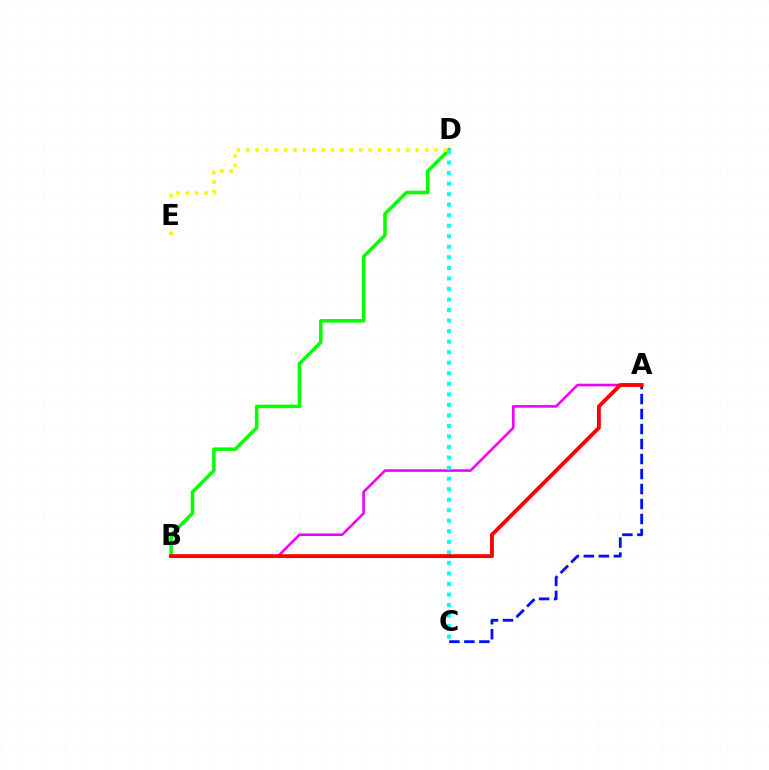{('A', 'B'): [{'color': '#ee00ff', 'line_style': 'solid', 'thickness': 1.88}, {'color': '#ff0000', 'line_style': 'solid', 'thickness': 2.77}], ('B', 'D'): [{'color': '#08ff00', 'line_style': 'solid', 'thickness': 2.55}], ('D', 'E'): [{'color': '#fcf500', 'line_style': 'dotted', 'thickness': 2.56}], ('A', 'C'): [{'color': '#0010ff', 'line_style': 'dashed', 'thickness': 2.04}], ('C', 'D'): [{'color': '#00fff6', 'line_style': 'dotted', 'thickness': 2.86}]}